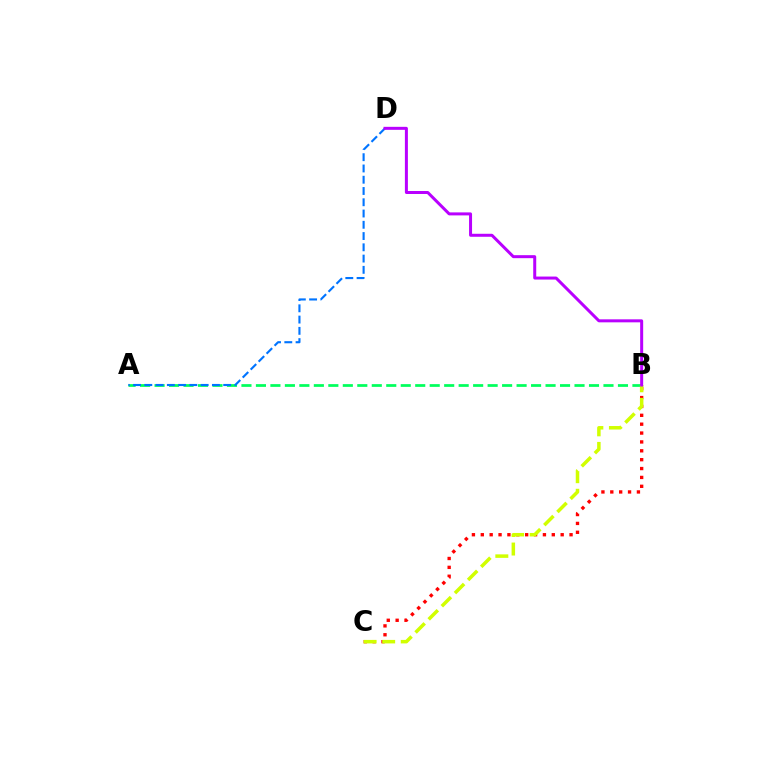{('B', 'C'): [{'color': '#ff0000', 'line_style': 'dotted', 'thickness': 2.41}, {'color': '#d1ff00', 'line_style': 'dashed', 'thickness': 2.52}], ('A', 'B'): [{'color': '#00ff5c', 'line_style': 'dashed', 'thickness': 1.97}], ('A', 'D'): [{'color': '#0074ff', 'line_style': 'dashed', 'thickness': 1.53}], ('B', 'D'): [{'color': '#b900ff', 'line_style': 'solid', 'thickness': 2.16}]}